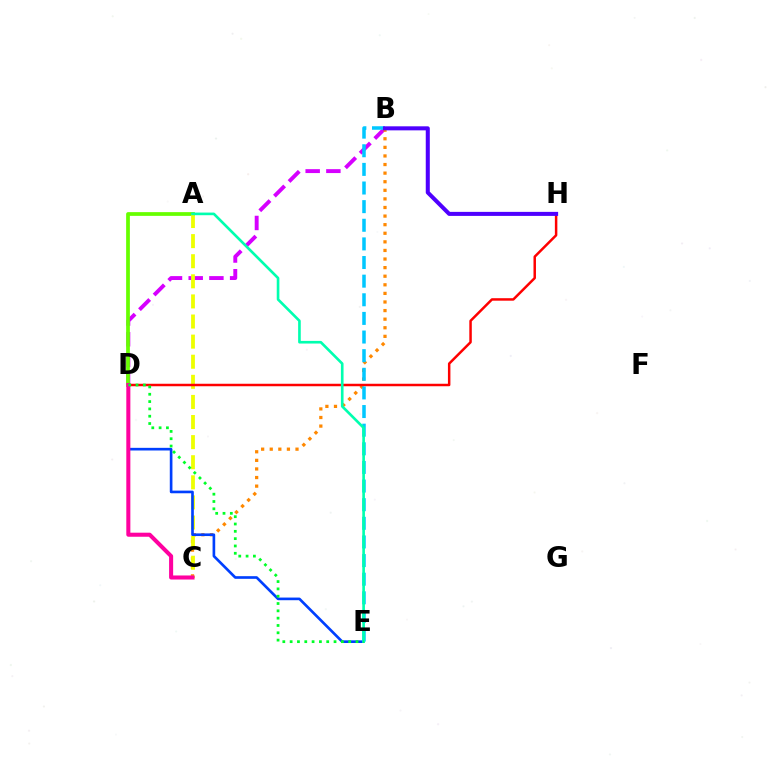{('B', 'D'): [{'color': '#d600ff', 'line_style': 'dashed', 'thickness': 2.81}], ('A', 'D'): [{'color': '#66ff00', 'line_style': 'solid', 'thickness': 2.69}], ('B', 'C'): [{'color': '#ff8800', 'line_style': 'dotted', 'thickness': 2.33}], ('A', 'C'): [{'color': '#eeff00', 'line_style': 'dashed', 'thickness': 2.73}], ('D', 'H'): [{'color': '#ff0000', 'line_style': 'solid', 'thickness': 1.79}], ('D', 'E'): [{'color': '#003fff', 'line_style': 'solid', 'thickness': 1.91}, {'color': '#00ff27', 'line_style': 'dotted', 'thickness': 1.99}], ('C', 'D'): [{'color': '#ff00a0', 'line_style': 'solid', 'thickness': 2.92}], ('B', 'E'): [{'color': '#00c7ff', 'line_style': 'dashed', 'thickness': 2.53}], ('A', 'E'): [{'color': '#00ffaf', 'line_style': 'solid', 'thickness': 1.9}], ('B', 'H'): [{'color': '#4f00ff', 'line_style': 'solid', 'thickness': 2.91}]}